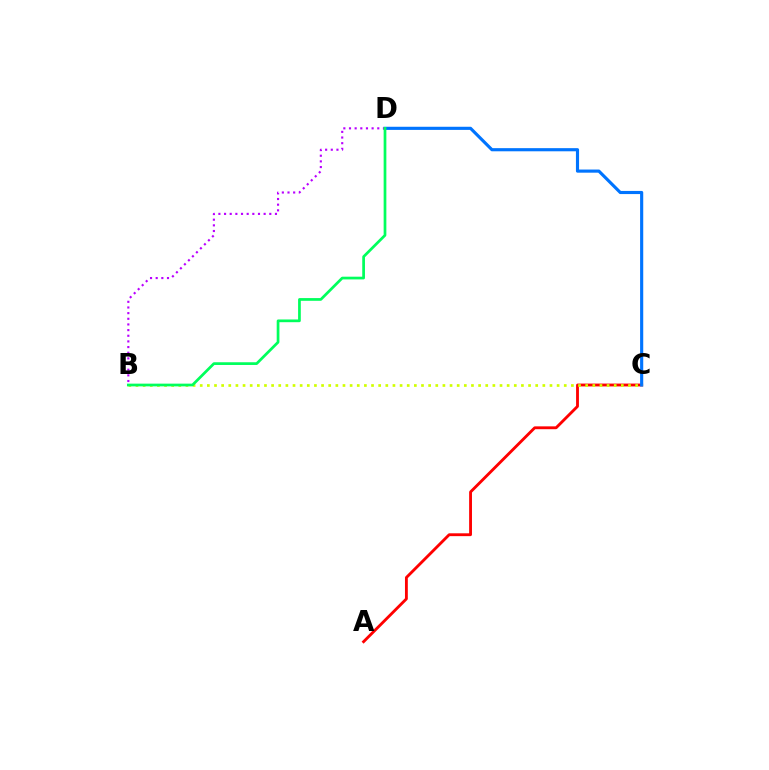{('A', 'C'): [{'color': '#ff0000', 'line_style': 'solid', 'thickness': 2.05}], ('C', 'D'): [{'color': '#0074ff', 'line_style': 'solid', 'thickness': 2.26}], ('B', 'D'): [{'color': '#b900ff', 'line_style': 'dotted', 'thickness': 1.54}, {'color': '#00ff5c', 'line_style': 'solid', 'thickness': 1.96}], ('B', 'C'): [{'color': '#d1ff00', 'line_style': 'dotted', 'thickness': 1.94}]}